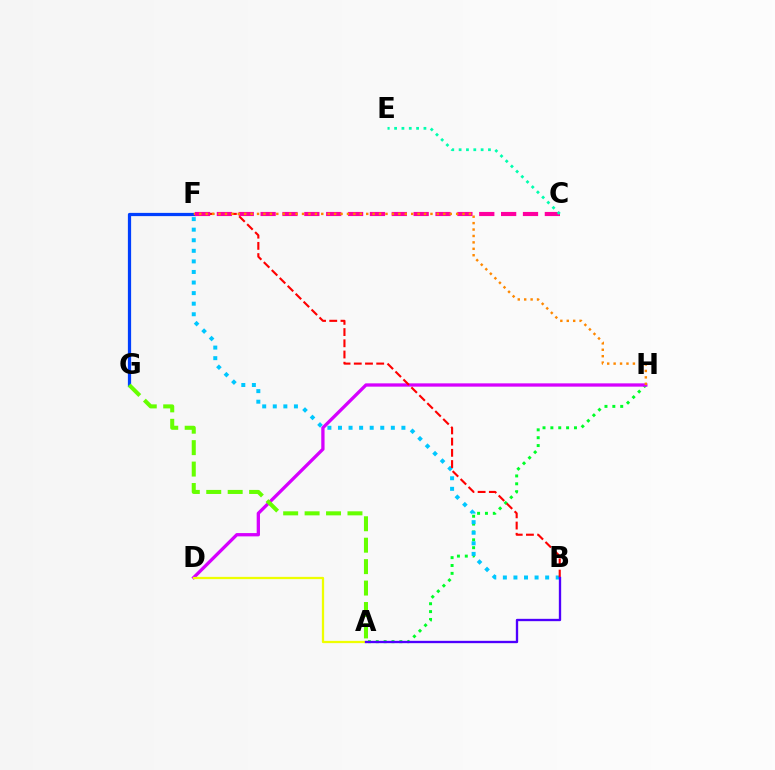{('A', 'H'): [{'color': '#00ff27', 'line_style': 'dotted', 'thickness': 2.14}], ('D', 'H'): [{'color': '#d600ff', 'line_style': 'solid', 'thickness': 2.37}], ('B', 'F'): [{'color': '#00c7ff', 'line_style': 'dotted', 'thickness': 2.87}, {'color': '#ff0000', 'line_style': 'dashed', 'thickness': 1.52}], ('A', 'D'): [{'color': '#eeff00', 'line_style': 'solid', 'thickness': 1.63}], ('F', 'G'): [{'color': '#003fff', 'line_style': 'solid', 'thickness': 2.33}], ('C', 'F'): [{'color': '#ff00a0', 'line_style': 'dashed', 'thickness': 2.97}], ('F', 'H'): [{'color': '#ff8800', 'line_style': 'dotted', 'thickness': 1.75}], ('A', 'G'): [{'color': '#66ff00', 'line_style': 'dashed', 'thickness': 2.91}], ('A', 'B'): [{'color': '#4f00ff', 'line_style': 'solid', 'thickness': 1.68}], ('C', 'E'): [{'color': '#00ffaf', 'line_style': 'dotted', 'thickness': 1.99}]}